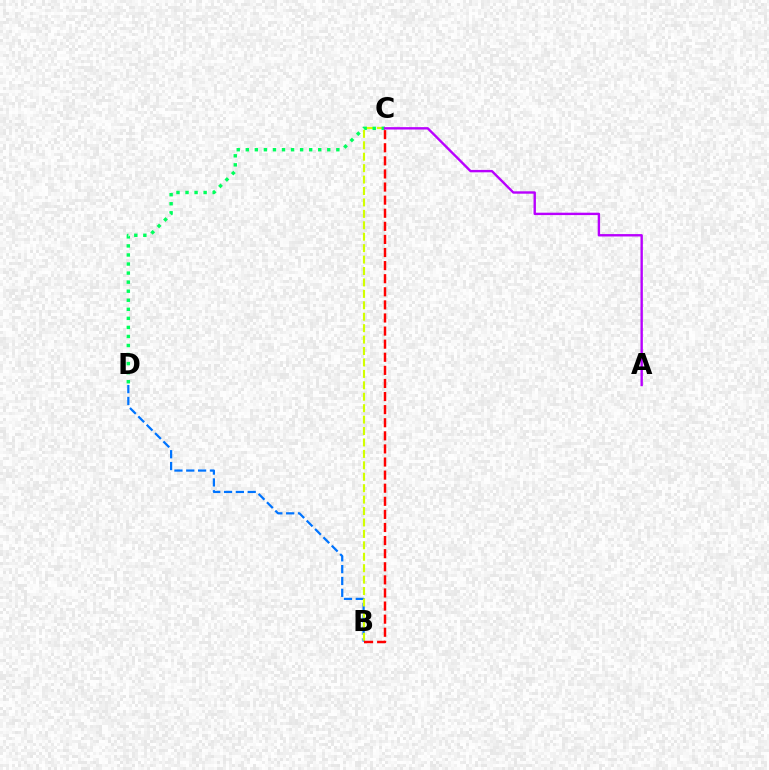{('B', 'D'): [{'color': '#0074ff', 'line_style': 'dashed', 'thickness': 1.61}], ('B', 'C'): [{'color': '#d1ff00', 'line_style': 'dashed', 'thickness': 1.55}, {'color': '#ff0000', 'line_style': 'dashed', 'thickness': 1.78}], ('C', 'D'): [{'color': '#00ff5c', 'line_style': 'dotted', 'thickness': 2.46}], ('A', 'C'): [{'color': '#b900ff', 'line_style': 'solid', 'thickness': 1.72}]}